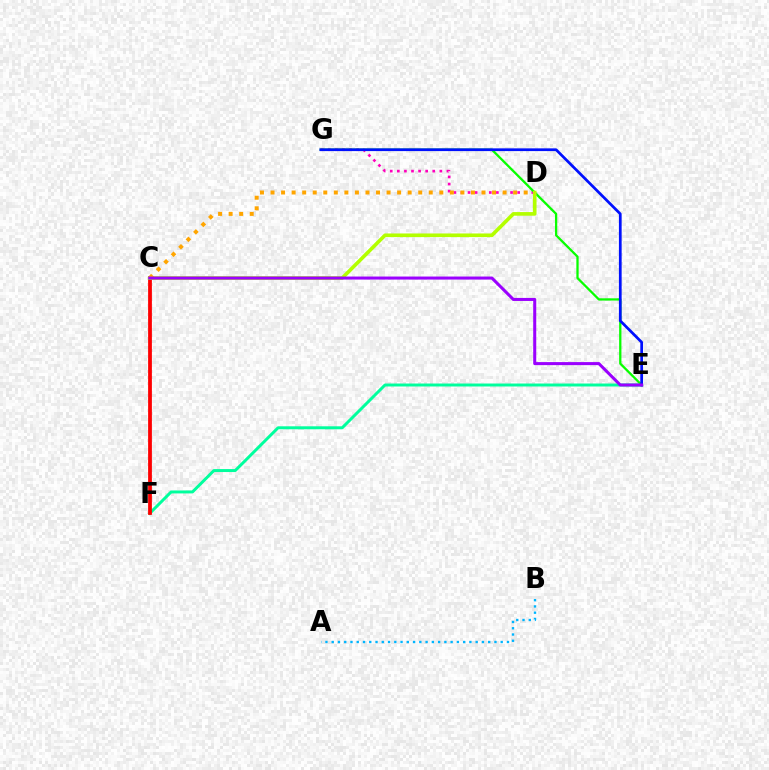{('A', 'B'): [{'color': '#00b5ff', 'line_style': 'dotted', 'thickness': 1.7}], ('D', 'G'): [{'color': '#ff00bd', 'line_style': 'dotted', 'thickness': 1.92}], ('E', 'F'): [{'color': '#00ff9d', 'line_style': 'solid', 'thickness': 2.13}], ('C', 'F'): [{'color': '#ff0000', 'line_style': 'solid', 'thickness': 2.72}], ('E', 'G'): [{'color': '#08ff00', 'line_style': 'solid', 'thickness': 1.64}, {'color': '#0010ff', 'line_style': 'solid', 'thickness': 1.97}], ('C', 'D'): [{'color': '#b3ff00', 'line_style': 'solid', 'thickness': 2.61}, {'color': '#ffa500', 'line_style': 'dotted', 'thickness': 2.87}], ('C', 'E'): [{'color': '#9b00ff', 'line_style': 'solid', 'thickness': 2.19}]}